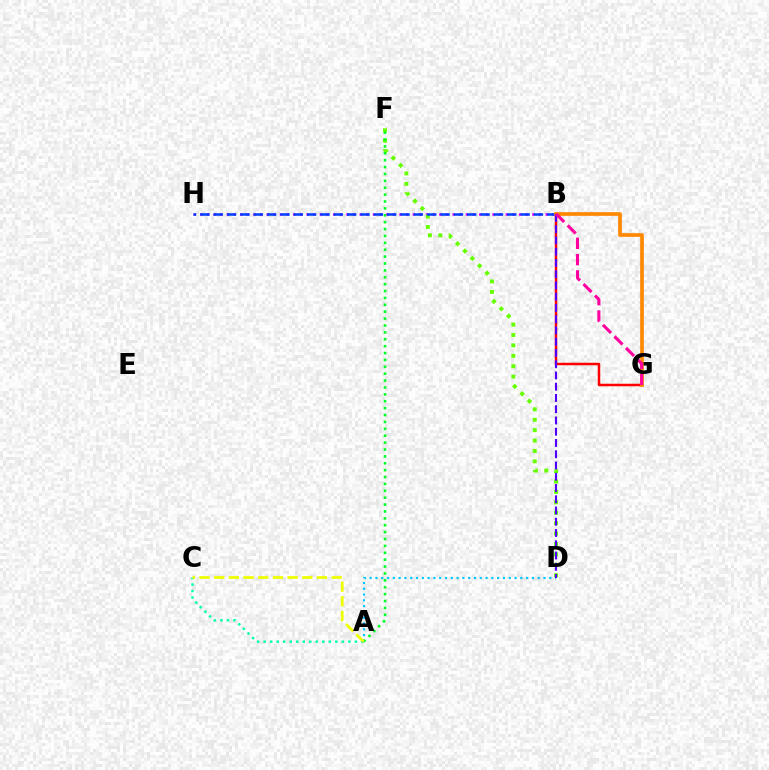{('B', 'H'): [{'color': '#d600ff', 'line_style': 'dotted', 'thickness': 1.8}, {'color': '#003fff', 'line_style': 'dashed', 'thickness': 1.81}], ('B', 'G'): [{'color': '#ff0000', 'line_style': 'solid', 'thickness': 1.8}, {'color': '#ff8800', 'line_style': 'solid', 'thickness': 2.65}, {'color': '#ff00a0', 'line_style': 'dashed', 'thickness': 2.21}], ('A', 'C'): [{'color': '#00ffaf', 'line_style': 'dotted', 'thickness': 1.77}, {'color': '#eeff00', 'line_style': 'dashed', 'thickness': 2.0}], ('D', 'F'): [{'color': '#66ff00', 'line_style': 'dotted', 'thickness': 2.83}], ('A', 'D'): [{'color': '#00c7ff', 'line_style': 'dotted', 'thickness': 1.57}], ('A', 'F'): [{'color': '#00ff27', 'line_style': 'dotted', 'thickness': 1.87}], ('B', 'D'): [{'color': '#4f00ff', 'line_style': 'dashed', 'thickness': 1.53}]}